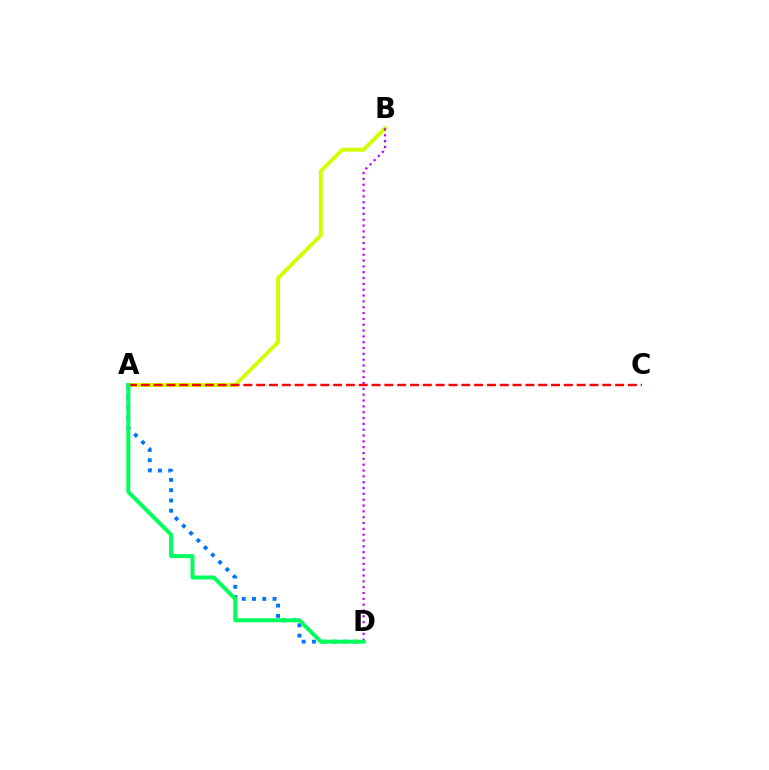{('A', 'B'): [{'color': '#d1ff00', 'line_style': 'solid', 'thickness': 2.82}], ('A', 'D'): [{'color': '#0074ff', 'line_style': 'dotted', 'thickness': 2.79}, {'color': '#00ff5c', 'line_style': 'solid', 'thickness': 2.87}], ('A', 'C'): [{'color': '#ff0000', 'line_style': 'dashed', 'thickness': 1.74}], ('B', 'D'): [{'color': '#b900ff', 'line_style': 'dotted', 'thickness': 1.58}]}